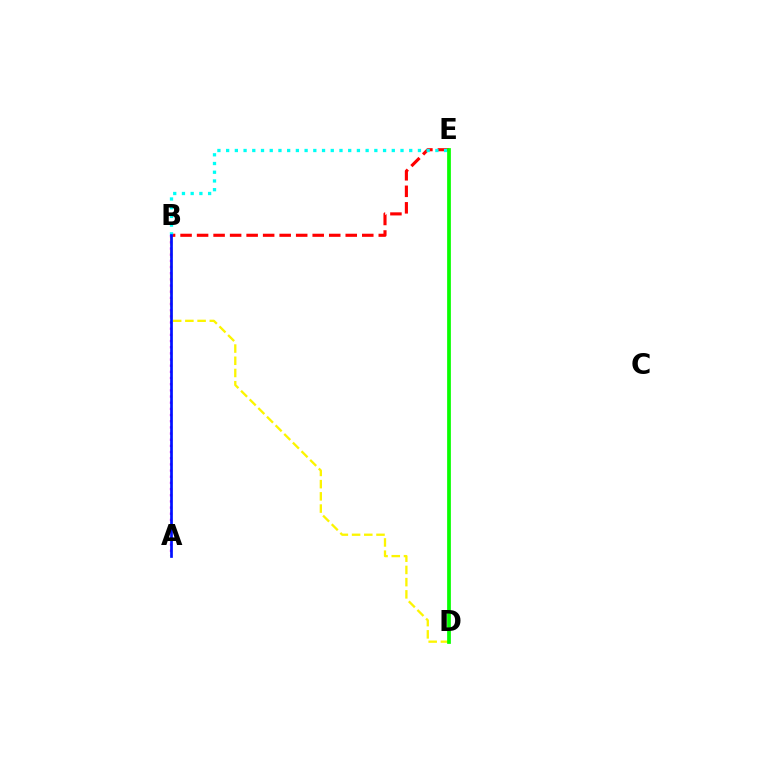{('B', 'E'): [{'color': '#ff0000', 'line_style': 'dashed', 'thickness': 2.24}, {'color': '#00fff6', 'line_style': 'dotted', 'thickness': 2.37}], ('B', 'D'): [{'color': '#fcf500', 'line_style': 'dashed', 'thickness': 1.66}], ('D', 'E'): [{'color': '#08ff00', 'line_style': 'solid', 'thickness': 2.69}], ('A', 'B'): [{'color': '#ee00ff', 'line_style': 'dotted', 'thickness': 1.68}, {'color': '#0010ff', 'line_style': 'solid', 'thickness': 1.95}]}